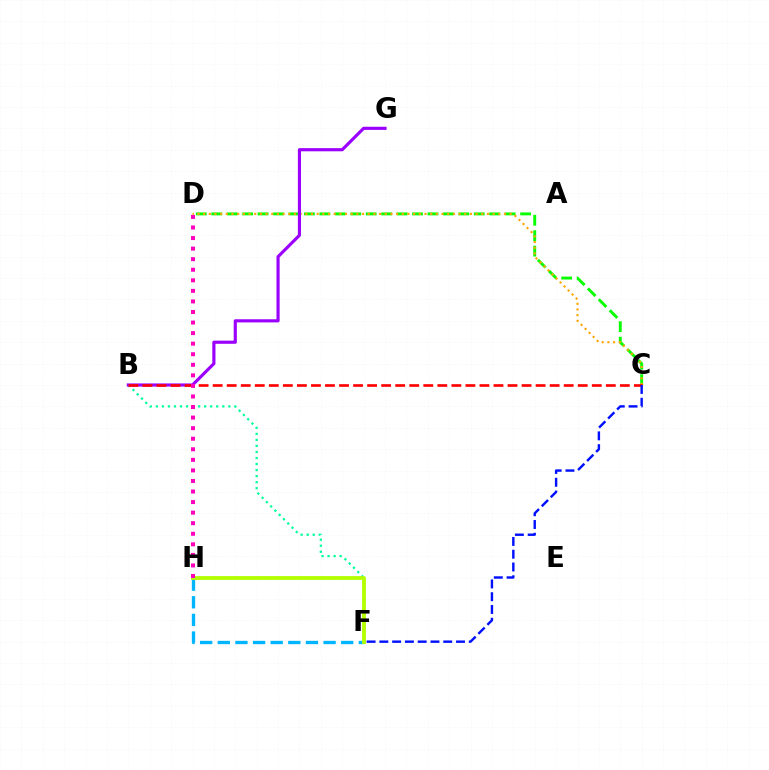{('B', 'F'): [{'color': '#00ff9d', 'line_style': 'dotted', 'thickness': 1.64}], ('C', 'D'): [{'color': '#08ff00', 'line_style': 'dashed', 'thickness': 2.1}, {'color': '#ffa500', 'line_style': 'dotted', 'thickness': 1.54}], ('F', 'H'): [{'color': '#00b5ff', 'line_style': 'dashed', 'thickness': 2.4}, {'color': '#b3ff00', 'line_style': 'solid', 'thickness': 2.76}], ('B', 'G'): [{'color': '#9b00ff', 'line_style': 'solid', 'thickness': 2.27}], ('B', 'C'): [{'color': '#ff0000', 'line_style': 'dashed', 'thickness': 1.91}], ('C', 'F'): [{'color': '#0010ff', 'line_style': 'dashed', 'thickness': 1.74}], ('D', 'H'): [{'color': '#ff00bd', 'line_style': 'dotted', 'thickness': 2.87}]}